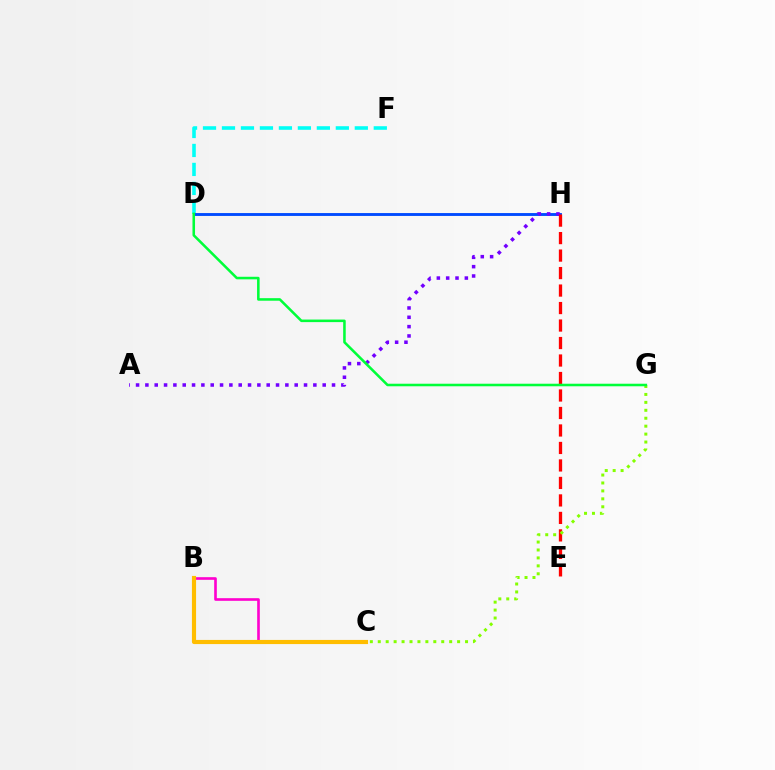{('D', 'F'): [{'color': '#00fff6', 'line_style': 'dashed', 'thickness': 2.58}], ('D', 'H'): [{'color': '#004bff', 'line_style': 'solid', 'thickness': 2.07}], ('B', 'C'): [{'color': '#ff00cf', 'line_style': 'solid', 'thickness': 1.89}, {'color': '#ffbd00', 'line_style': 'solid', 'thickness': 2.98}], ('A', 'H'): [{'color': '#7200ff', 'line_style': 'dotted', 'thickness': 2.54}], ('E', 'H'): [{'color': '#ff0000', 'line_style': 'dashed', 'thickness': 2.38}], ('C', 'G'): [{'color': '#84ff00', 'line_style': 'dotted', 'thickness': 2.16}], ('D', 'G'): [{'color': '#00ff39', 'line_style': 'solid', 'thickness': 1.84}]}